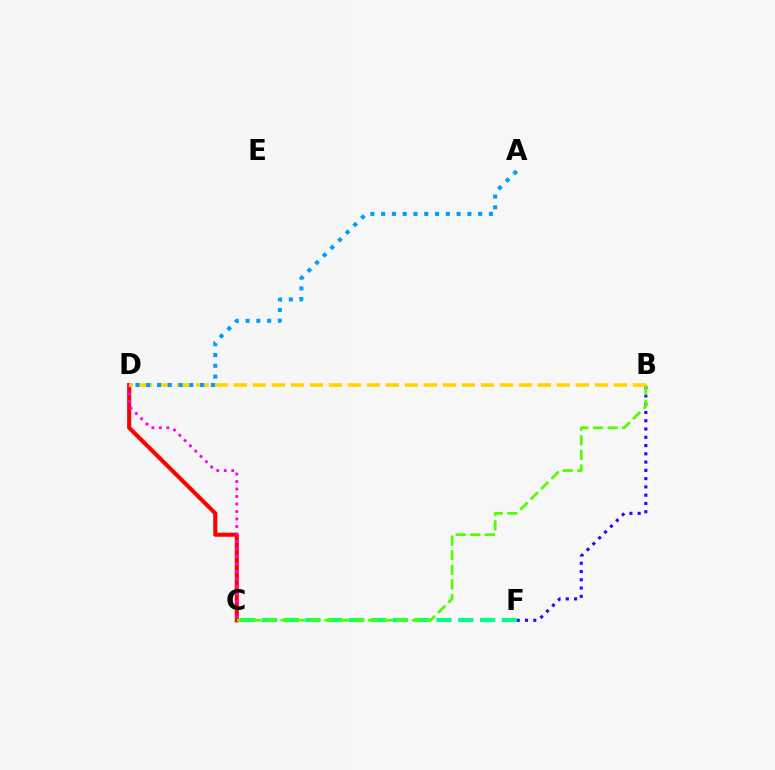{('B', 'F'): [{'color': '#3700ff', 'line_style': 'dotted', 'thickness': 2.25}], ('C', 'F'): [{'color': '#00ff86', 'line_style': 'dashed', 'thickness': 2.96}], ('C', 'D'): [{'color': '#ff0000', 'line_style': 'solid', 'thickness': 2.93}, {'color': '#ff00ed', 'line_style': 'dotted', 'thickness': 2.04}], ('B', 'C'): [{'color': '#4fff00', 'line_style': 'dashed', 'thickness': 1.98}], ('B', 'D'): [{'color': '#ffd500', 'line_style': 'dashed', 'thickness': 2.58}], ('A', 'D'): [{'color': '#009eff', 'line_style': 'dotted', 'thickness': 2.93}]}